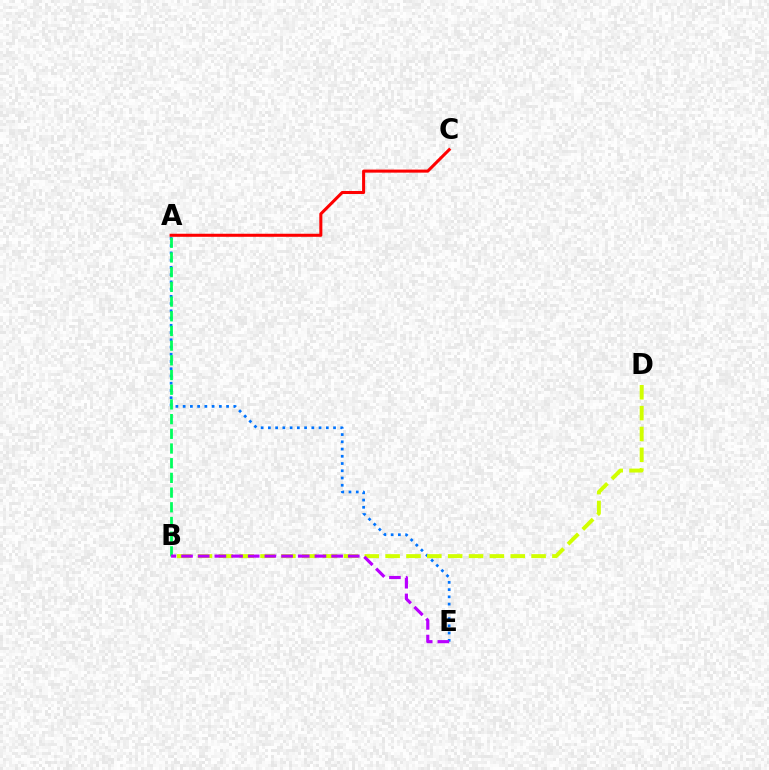{('A', 'E'): [{'color': '#0074ff', 'line_style': 'dotted', 'thickness': 1.97}], ('B', 'D'): [{'color': '#d1ff00', 'line_style': 'dashed', 'thickness': 2.83}], ('A', 'B'): [{'color': '#00ff5c', 'line_style': 'dashed', 'thickness': 2.0}], ('A', 'C'): [{'color': '#ff0000', 'line_style': 'solid', 'thickness': 2.19}], ('B', 'E'): [{'color': '#b900ff', 'line_style': 'dashed', 'thickness': 2.27}]}